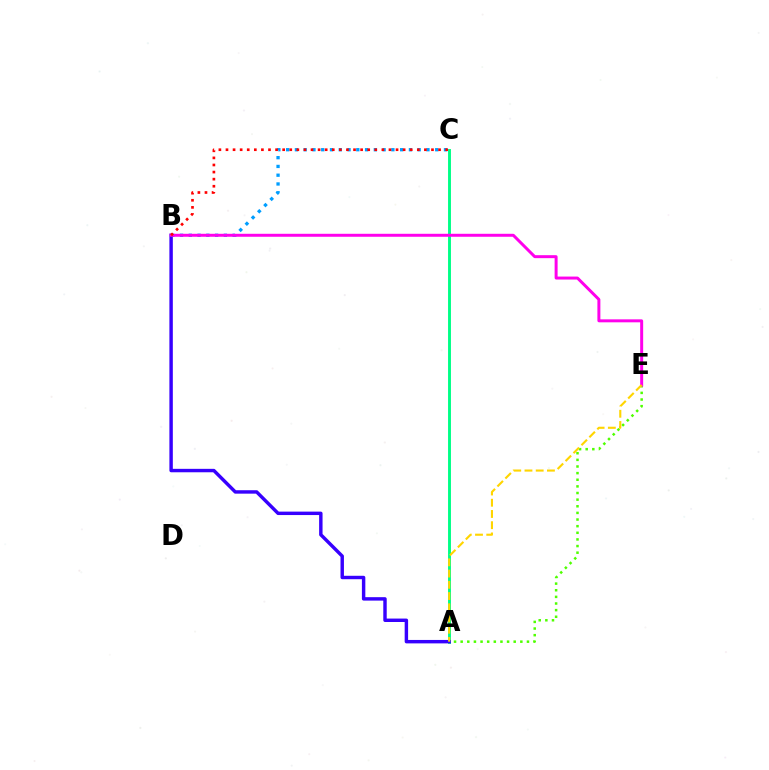{('A', 'C'): [{'color': '#00ff86', 'line_style': 'solid', 'thickness': 2.1}], ('A', 'E'): [{'color': '#4fff00', 'line_style': 'dotted', 'thickness': 1.8}, {'color': '#ffd500', 'line_style': 'dashed', 'thickness': 1.53}], ('B', 'C'): [{'color': '#009eff', 'line_style': 'dotted', 'thickness': 2.38}, {'color': '#ff0000', 'line_style': 'dotted', 'thickness': 1.93}], ('A', 'B'): [{'color': '#3700ff', 'line_style': 'solid', 'thickness': 2.47}], ('B', 'E'): [{'color': '#ff00ed', 'line_style': 'solid', 'thickness': 2.14}]}